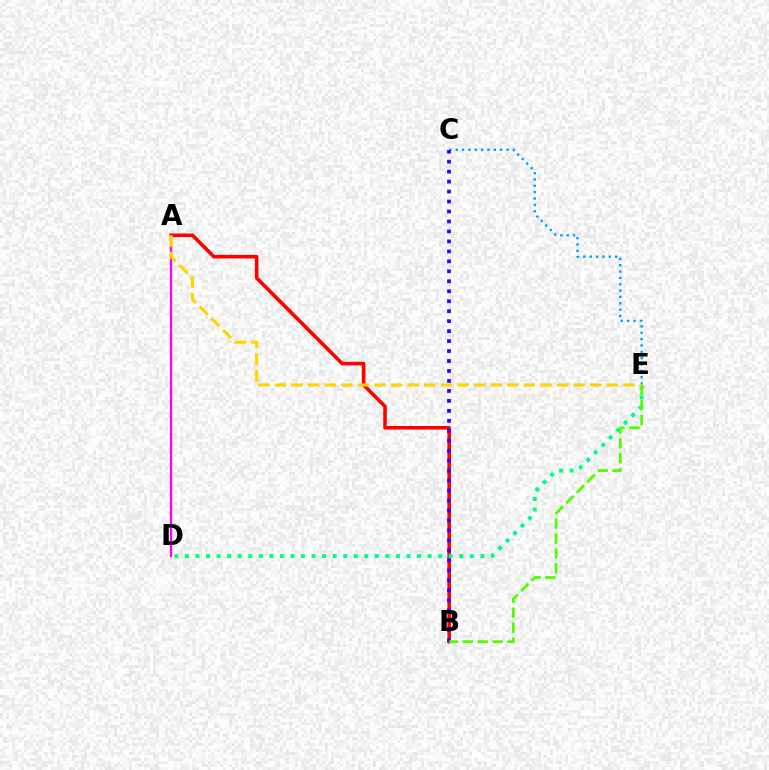{('A', 'D'): [{'color': '#ff00ed', 'line_style': 'solid', 'thickness': 1.65}], ('A', 'B'): [{'color': '#ff0000', 'line_style': 'solid', 'thickness': 2.57}], ('C', 'E'): [{'color': '#009eff', 'line_style': 'dotted', 'thickness': 1.73}], ('B', 'C'): [{'color': '#3700ff', 'line_style': 'dotted', 'thickness': 2.71}], ('D', 'E'): [{'color': '#00ff86', 'line_style': 'dotted', 'thickness': 2.87}], ('B', 'E'): [{'color': '#4fff00', 'line_style': 'dashed', 'thickness': 2.03}], ('A', 'E'): [{'color': '#ffd500', 'line_style': 'dashed', 'thickness': 2.25}]}